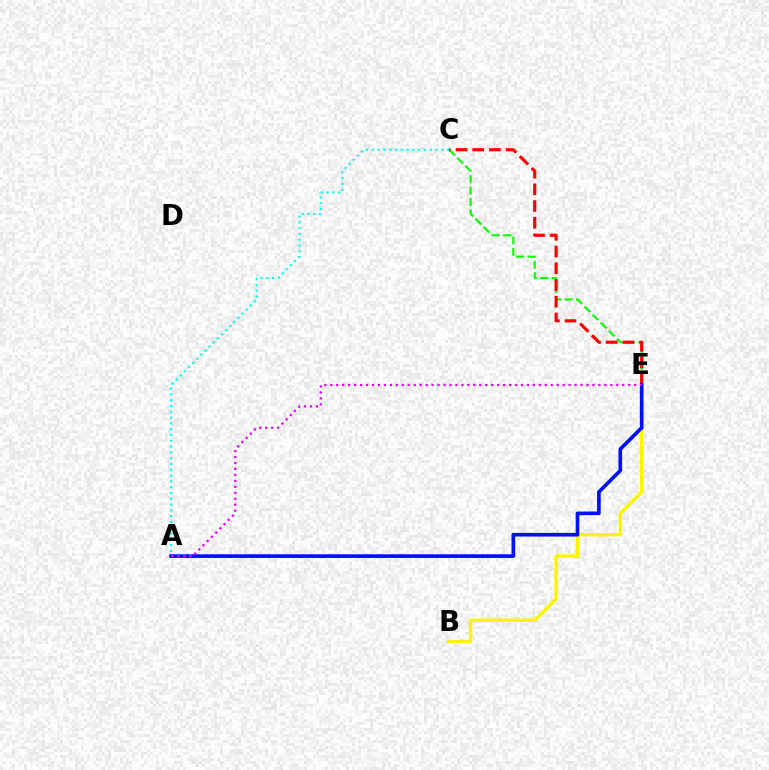{('B', 'E'): [{'color': '#fcf500', 'line_style': 'solid', 'thickness': 2.45}], ('A', 'C'): [{'color': '#00fff6', 'line_style': 'dotted', 'thickness': 1.58}], ('C', 'E'): [{'color': '#08ff00', 'line_style': 'dashed', 'thickness': 1.55}, {'color': '#ff0000', 'line_style': 'dashed', 'thickness': 2.27}], ('A', 'E'): [{'color': '#0010ff', 'line_style': 'solid', 'thickness': 2.64}, {'color': '#ee00ff', 'line_style': 'dotted', 'thickness': 1.62}]}